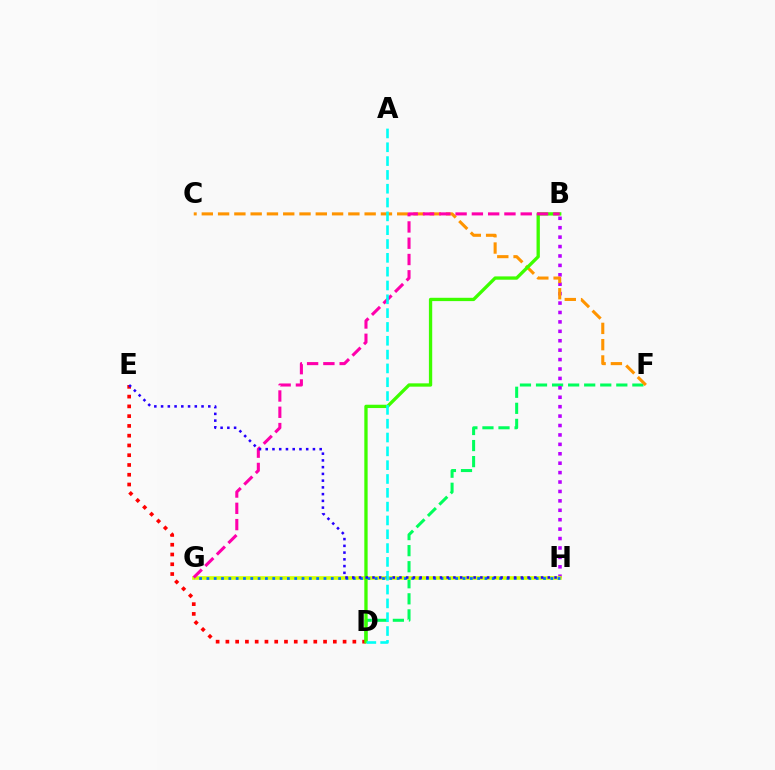{('D', 'F'): [{'color': '#00ff5c', 'line_style': 'dashed', 'thickness': 2.18}], ('B', 'H'): [{'color': '#b900ff', 'line_style': 'dotted', 'thickness': 2.56}], ('C', 'F'): [{'color': '#ff9400', 'line_style': 'dashed', 'thickness': 2.21}], ('D', 'E'): [{'color': '#ff0000', 'line_style': 'dotted', 'thickness': 2.65}], ('G', 'H'): [{'color': '#d1ff00', 'line_style': 'solid', 'thickness': 2.61}, {'color': '#0074ff', 'line_style': 'dotted', 'thickness': 1.99}], ('B', 'D'): [{'color': '#3dff00', 'line_style': 'solid', 'thickness': 2.38}], ('B', 'G'): [{'color': '#ff00ac', 'line_style': 'dashed', 'thickness': 2.21}], ('E', 'H'): [{'color': '#2500ff', 'line_style': 'dotted', 'thickness': 1.83}], ('A', 'D'): [{'color': '#00fff6', 'line_style': 'dashed', 'thickness': 1.88}]}